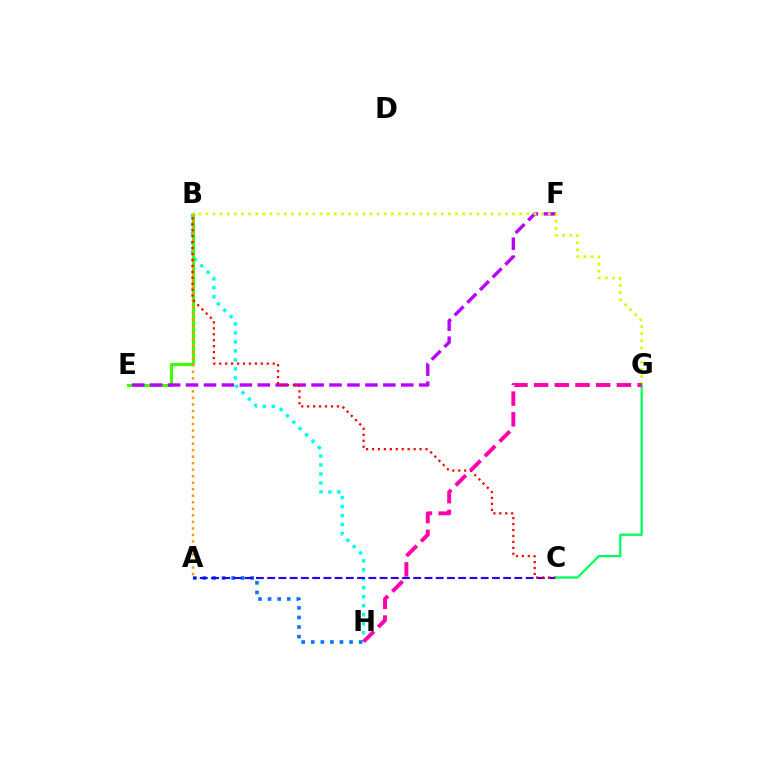{('B', 'H'): [{'color': '#00fff6', 'line_style': 'dotted', 'thickness': 2.45}], ('B', 'E'): [{'color': '#3dff00', 'line_style': 'solid', 'thickness': 2.25}], ('A', 'B'): [{'color': '#ff9400', 'line_style': 'dotted', 'thickness': 1.77}], ('E', 'F'): [{'color': '#b900ff', 'line_style': 'dashed', 'thickness': 2.44}], ('A', 'H'): [{'color': '#0074ff', 'line_style': 'dotted', 'thickness': 2.6}], ('A', 'C'): [{'color': '#2500ff', 'line_style': 'dashed', 'thickness': 1.53}], ('B', 'C'): [{'color': '#ff0000', 'line_style': 'dotted', 'thickness': 1.61}], ('B', 'G'): [{'color': '#d1ff00', 'line_style': 'dotted', 'thickness': 1.94}], ('C', 'G'): [{'color': '#00ff5c', 'line_style': 'solid', 'thickness': 1.63}], ('G', 'H'): [{'color': '#ff00ac', 'line_style': 'dashed', 'thickness': 2.81}]}